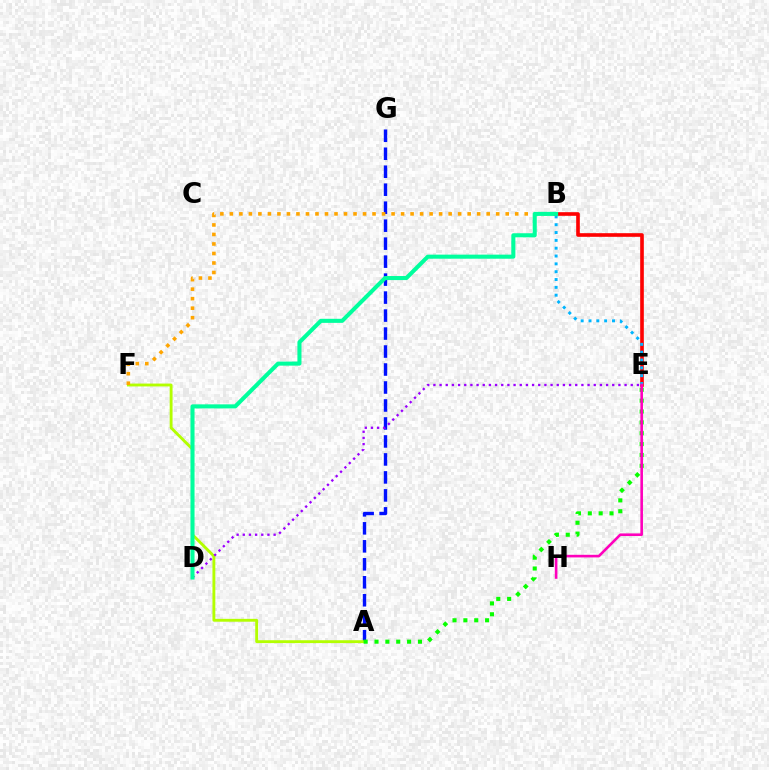{('A', 'G'): [{'color': '#0010ff', 'line_style': 'dashed', 'thickness': 2.44}], ('A', 'F'): [{'color': '#b3ff00', 'line_style': 'solid', 'thickness': 2.06}], ('B', 'F'): [{'color': '#ffa500', 'line_style': 'dotted', 'thickness': 2.58}], ('A', 'E'): [{'color': '#08ff00', 'line_style': 'dotted', 'thickness': 2.95}], ('B', 'E'): [{'color': '#ff0000', 'line_style': 'solid', 'thickness': 2.61}, {'color': '#00b5ff', 'line_style': 'dotted', 'thickness': 2.13}], ('E', 'H'): [{'color': '#ff00bd', 'line_style': 'solid', 'thickness': 1.88}], ('D', 'E'): [{'color': '#9b00ff', 'line_style': 'dotted', 'thickness': 1.68}], ('B', 'D'): [{'color': '#00ff9d', 'line_style': 'solid', 'thickness': 2.93}]}